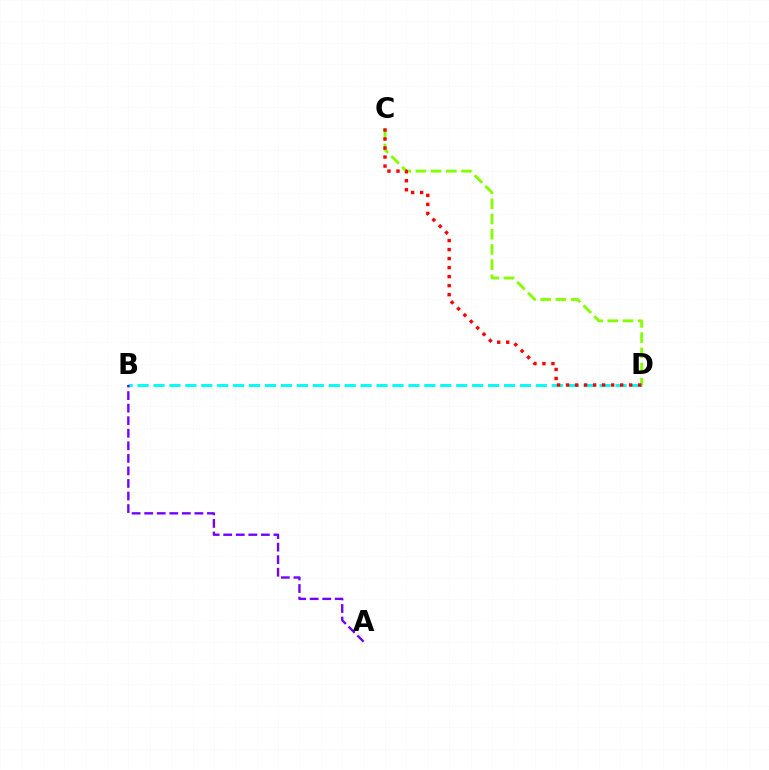{('B', 'D'): [{'color': '#00fff6', 'line_style': 'dashed', 'thickness': 2.16}], ('A', 'B'): [{'color': '#7200ff', 'line_style': 'dashed', 'thickness': 1.71}], ('C', 'D'): [{'color': '#84ff00', 'line_style': 'dashed', 'thickness': 2.07}, {'color': '#ff0000', 'line_style': 'dotted', 'thickness': 2.45}]}